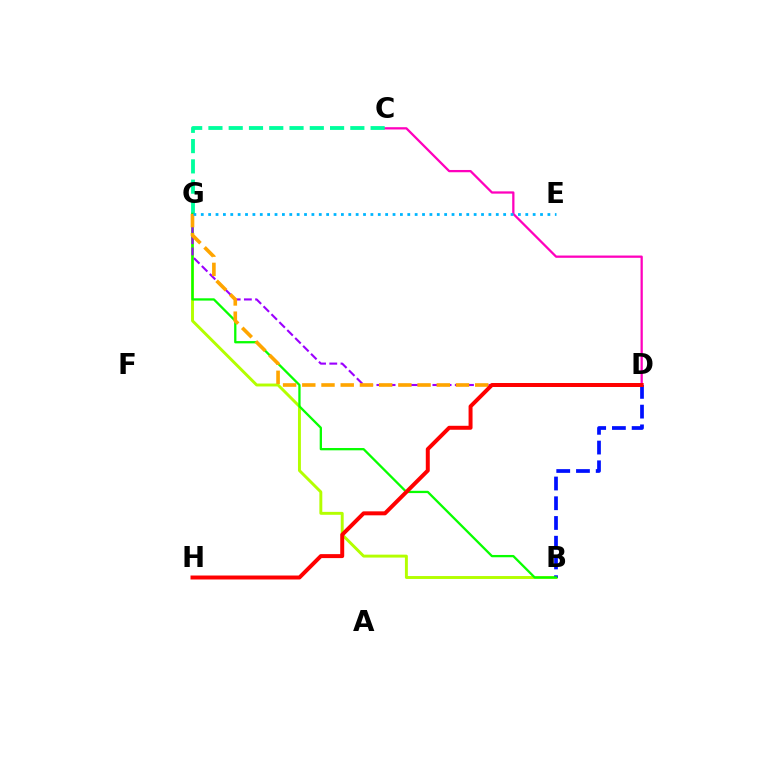{('B', 'G'): [{'color': '#b3ff00', 'line_style': 'solid', 'thickness': 2.11}, {'color': '#08ff00', 'line_style': 'solid', 'thickness': 1.65}], ('B', 'D'): [{'color': '#0010ff', 'line_style': 'dashed', 'thickness': 2.68}], ('C', 'D'): [{'color': '#ff00bd', 'line_style': 'solid', 'thickness': 1.63}], ('C', 'G'): [{'color': '#00ff9d', 'line_style': 'dashed', 'thickness': 2.75}], ('D', 'G'): [{'color': '#9b00ff', 'line_style': 'dashed', 'thickness': 1.52}, {'color': '#ffa500', 'line_style': 'dashed', 'thickness': 2.61}], ('E', 'G'): [{'color': '#00b5ff', 'line_style': 'dotted', 'thickness': 2.0}], ('D', 'H'): [{'color': '#ff0000', 'line_style': 'solid', 'thickness': 2.86}]}